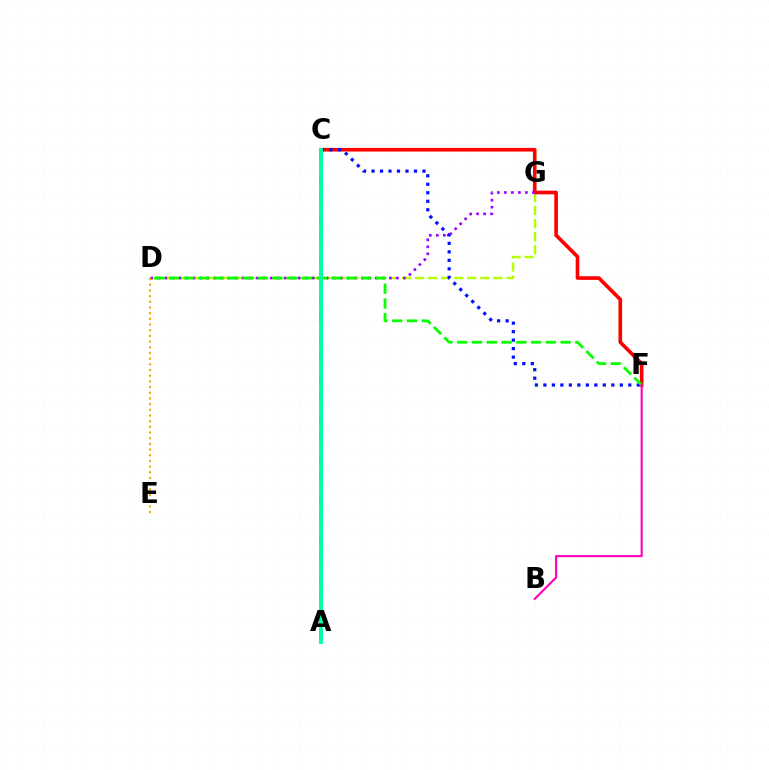{('D', 'G'): [{'color': '#b3ff00', 'line_style': 'dashed', 'thickness': 1.77}, {'color': '#9b00ff', 'line_style': 'dotted', 'thickness': 1.91}], ('A', 'C'): [{'color': '#00b5ff', 'line_style': 'dashed', 'thickness': 2.72}, {'color': '#00ff9d', 'line_style': 'solid', 'thickness': 2.76}], ('C', 'F'): [{'color': '#ff0000', 'line_style': 'solid', 'thickness': 2.62}, {'color': '#0010ff', 'line_style': 'dotted', 'thickness': 2.31}], ('D', 'F'): [{'color': '#08ff00', 'line_style': 'dashed', 'thickness': 2.01}], ('B', 'F'): [{'color': '#ff00bd', 'line_style': 'solid', 'thickness': 1.53}], ('D', 'E'): [{'color': '#ffa500', 'line_style': 'dotted', 'thickness': 1.54}]}